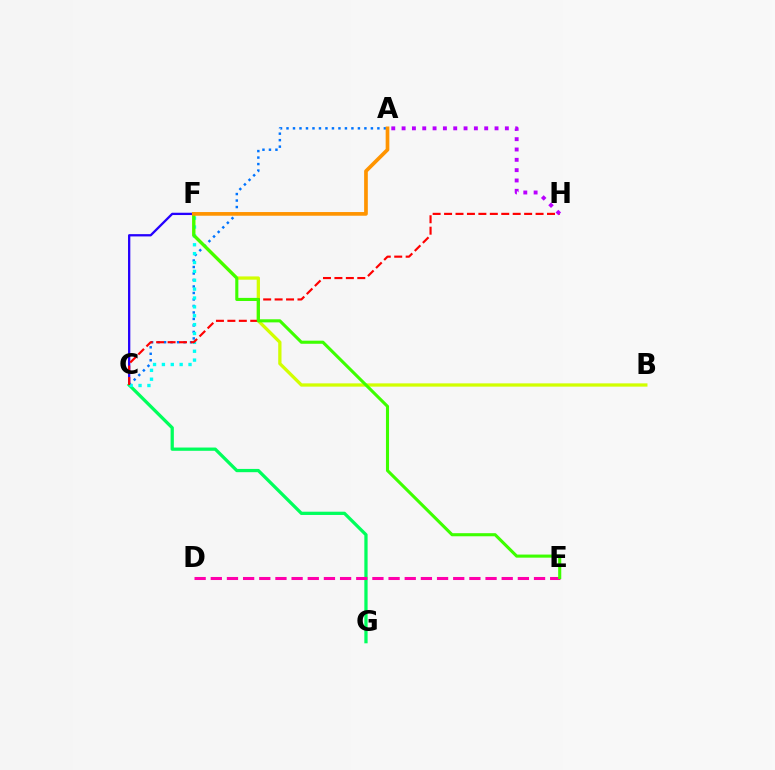{('B', 'F'): [{'color': '#d1ff00', 'line_style': 'solid', 'thickness': 2.36}], ('C', 'F'): [{'color': '#2500ff', 'line_style': 'solid', 'thickness': 1.65}, {'color': '#00fff6', 'line_style': 'dotted', 'thickness': 2.41}], ('A', 'C'): [{'color': '#0074ff', 'line_style': 'dotted', 'thickness': 1.76}], ('C', 'G'): [{'color': '#00ff5c', 'line_style': 'solid', 'thickness': 2.35}], ('C', 'H'): [{'color': '#ff0000', 'line_style': 'dashed', 'thickness': 1.55}], ('D', 'E'): [{'color': '#ff00ac', 'line_style': 'dashed', 'thickness': 2.2}], ('E', 'F'): [{'color': '#3dff00', 'line_style': 'solid', 'thickness': 2.23}], ('A', 'F'): [{'color': '#ff9400', 'line_style': 'solid', 'thickness': 2.65}], ('A', 'H'): [{'color': '#b900ff', 'line_style': 'dotted', 'thickness': 2.81}]}